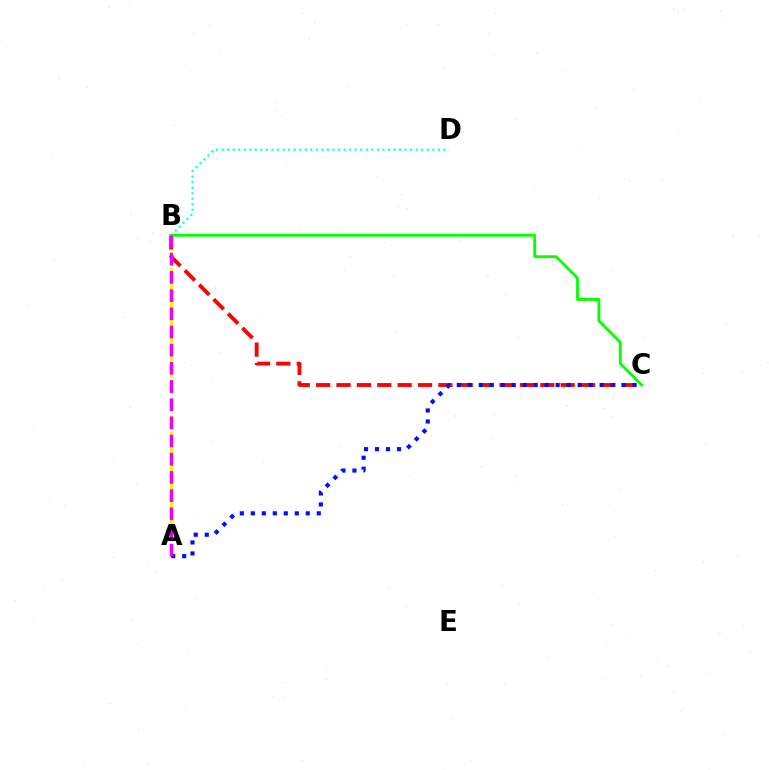{('B', 'C'): [{'color': '#ff0000', 'line_style': 'dashed', 'thickness': 2.77}, {'color': '#08ff00', 'line_style': 'solid', 'thickness': 2.05}], ('B', 'D'): [{'color': '#00fff6', 'line_style': 'dotted', 'thickness': 1.51}], ('A', 'B'): [{'color': '#fcf500', 'line_style': 'dashed', 'thickness': 2.22}, {'color': '#ee00ff', 'line_style': 'dashed', 'thickness': 2.47}], ('A', 'C'): [{'color': '#0010ff', 'line_style': 'dotted', 'thickness': 2.99}]}